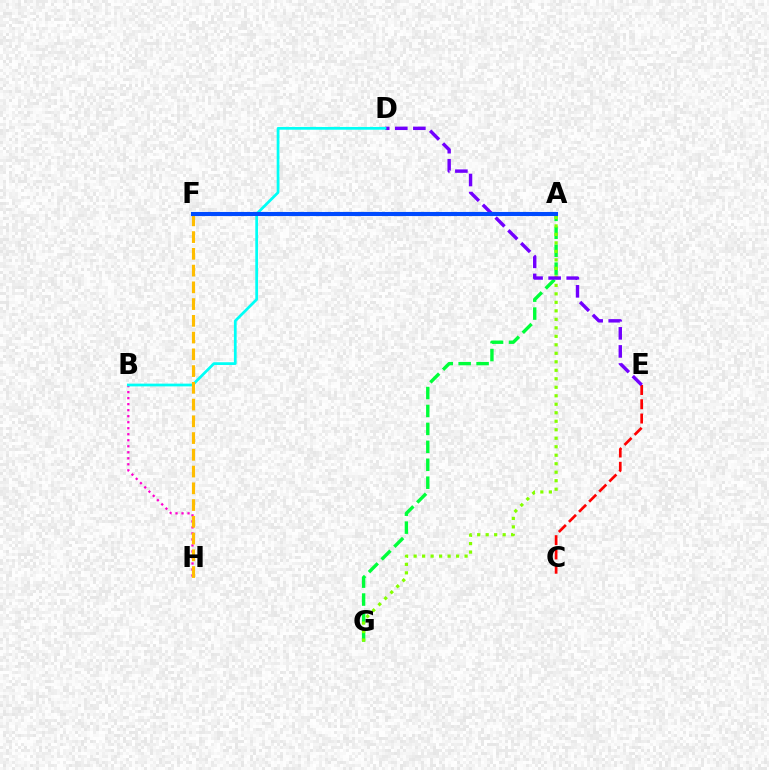{('A', 'G'): [{'color': '#00ff39', 'line_style': 'dashed', 'thickness': 2.44}, {'color': '#84ff00', 'line_style': 'dotted', 'thickness': 2.31}], ('B', 'H'): [{'color': '#ff00cf', 'line_style': 'dotted', 'thickness': 1.63}], ('C', 'E'): [{'color': '#ff0000', 'line_style': 'dashed', 'thickness': 1.94}], ('D', 'E'): [{'color': '#7200ff', 'line_style': 'dashed', 'thickness': 2.45}], ('B', 'D'): [{'color': '#00fff6', 'line_style': 'solid', 'thickness': 1.98}], ('F', 'H'): [{'color': '#ffbd00', 'line_style': 'dashed', 'thickness': 2.28}], ('A', 'F'): [{'color': '#004bff', 'line_style': 'solid', 'thickness': 2.95}]}